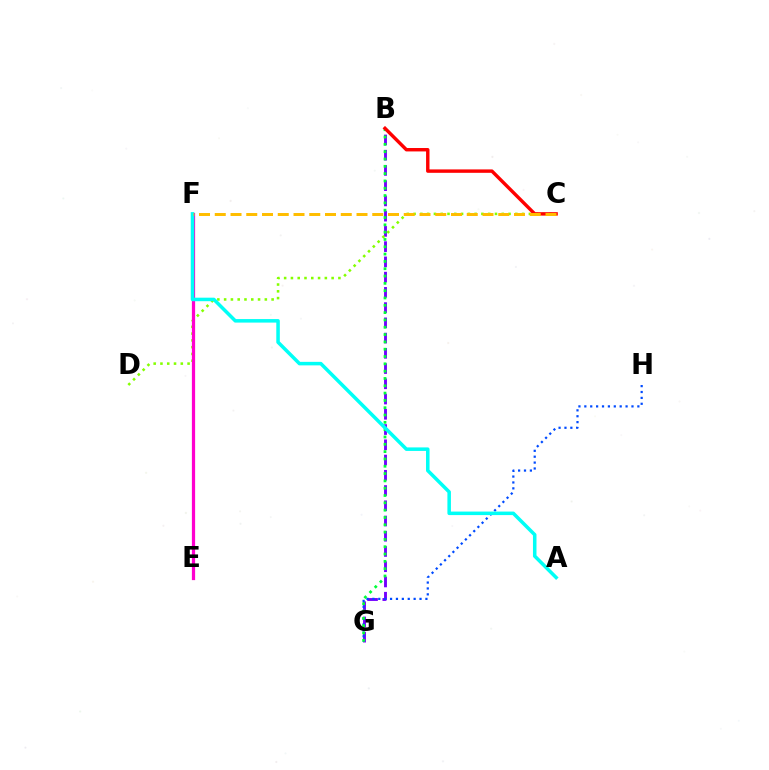{('B', 'G'): [{'color': '#7200ff', 'line_style': 'dashed', 'thickness': 2.07}, {'color': '#00ff39', 'line_style': 'dotted', 'thickness': 1.99}], ('C', 'D'): [{'color': '#84ff00', 'line_style': 'dotted', 'thickness': 1.84}], ('G', 'H'): [{'color': '#004bff', 'line_style': 'dotted', 'thickness': 1.6}], ('B', 'C'): [{'color': '#ff0000', 'line_style': 'solid', 'thickness': 2.46}], ('E', 'F'): [{'color': '#ff00cf', 'line_style': 'solid', 'thickness': 2.33}], ('A', 'F'): [{'color': '#00fff6', 'line_style': 'solid', 'thickness': 2.53}], ('C', 'F'): [{'color': '#ffbd00', 'line_style': 'dashed', 'thickness': 2.14}]}